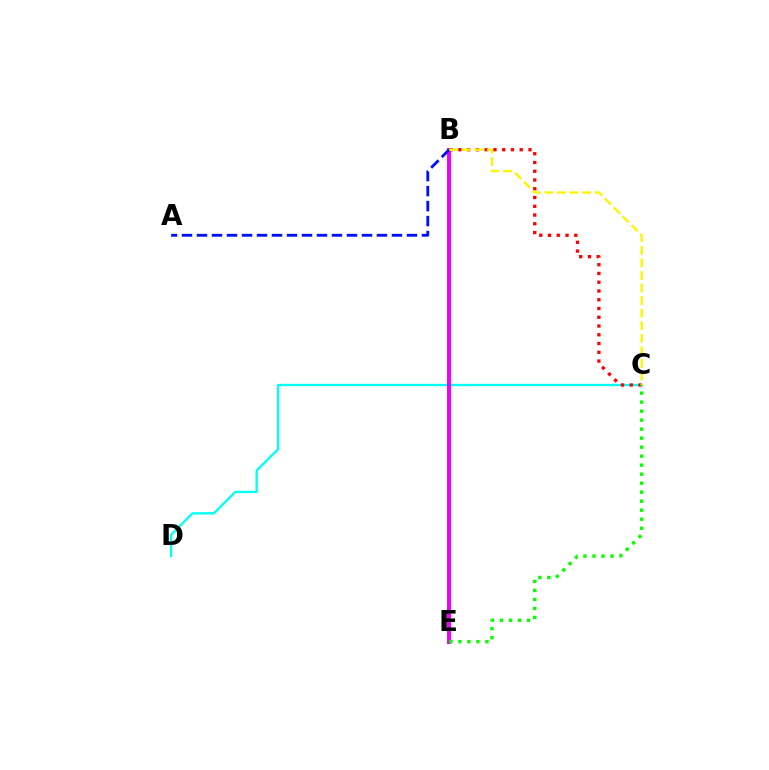{('C', 'D'): [{'color': '#00fff6', 'line_style': 'solid', 'thickness': 1.66}], ('B', 'E'): [{'color': '#ee00ff', 'line_style': 'solid', 'thickness': 2.86}], ('B', 'C'): [{'color': '#ff0000', 'line_style': 'dotted', 'thickness': 2.38}, {'color': '#fcf500', 'line_style': 'dashed', 'thickness': 1.71}], ('A', 'B'): [{'color': '#0010ff', 'line_style': 'dashed', 'thickness': 2.04}], ('C', 'E'): [{'color': '#08ff00', 'line_style': 'dotted', 'thickness': 2.45}]}